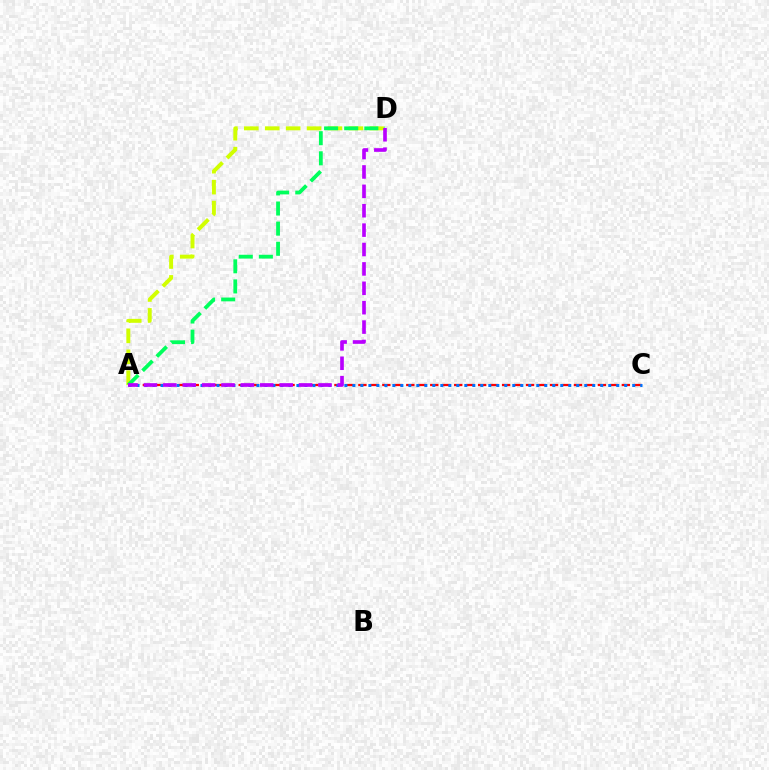{('A', 'C'): [{'color': '#ff0000', 'line_style': 'dashed', 'thickness': 1.63}, {'color': '#0074ff', 'line_style': 'dotted', 'thickness': 2.17}], ('A', 'D'): [{'color': '#d1ff00', 'line_style': 'dashed', 'thickness': 2.84}, {'color': '#00ff5c', 'line_style': 'dashed', 'thickness': 2.73}, {'color': '#b900ff', 'line_style': 'dashed', 'thickness': 2.63}]}